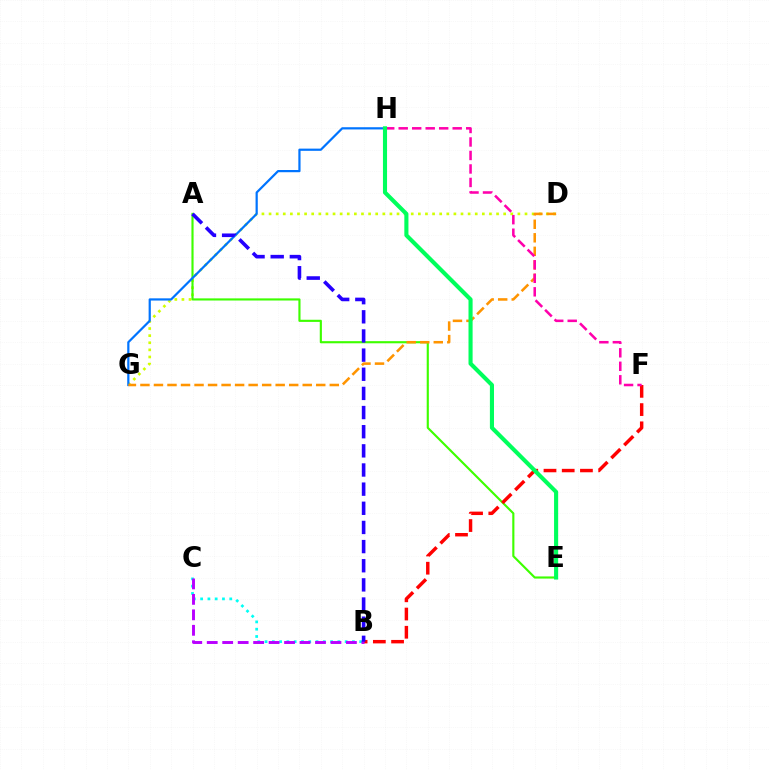{('D', 'G'): [{'color': '#d1ff00', 'line_style': 'dotted', 'thickness': 1.93}, {'color': '#ff9400', 'line_style': 'dashed', 'thickness': 1.84}], ('A', 'E'): [{'color': '#3dff00', 'line_style': 'solid', 'thickness': 1.54}], ('B', 'F'): [{'color': '#ff0000', 'line_style': 'dashed', 'thickness': 2.48}], ('G', 'H'): [{'color': '#0074ff', 'line_style': 'solid', 'thickness': 1.59}], ('F', 'H'): [{'color': '#ff00ac', 'line_style': 'dashed', 'thickness': 1.83}], ('E', 'H'): [{'color': '#00ff5c', 'line_style': 'solid', 'thickness': 2.95}], ('B', 'C'): [{'color': '#00fff6', 'line_style': 'dotted', 'thickness': 1.98}, {'color': '#b900ff', 'line_style': 'dashed', 'thickness': 2.1}], ('A', 'B'): [{'color': '#2500ff', 'line_style': 'dashed', 'thickness': 2.6}]}